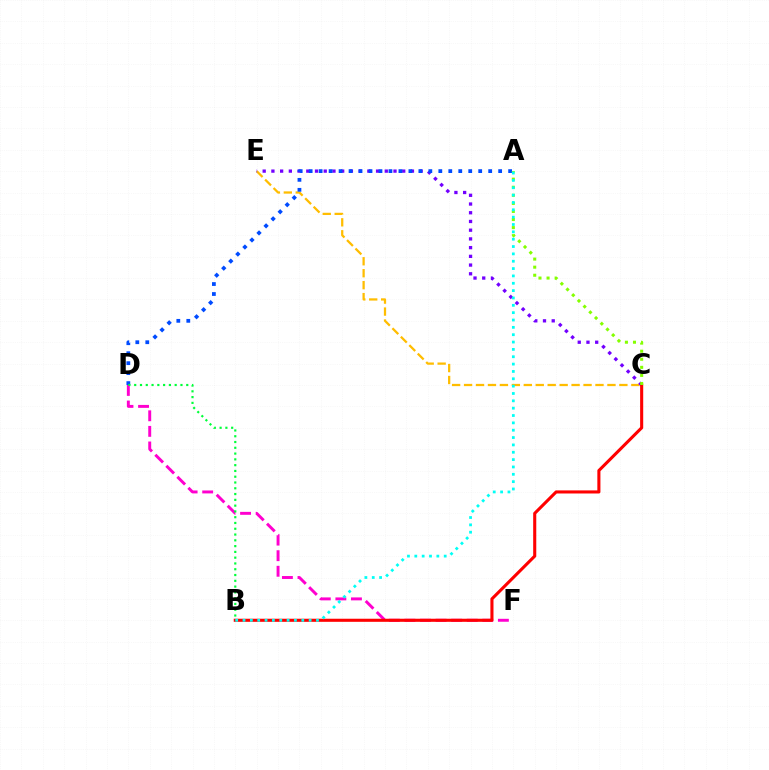{('C', 'E'): [{'color': '#ffbd00', 'line_style': 'dashed', 'thickness': 1.62}, {'color': '#7200ff', 'line_style': 'dotted', 'thickness': 2.37}], ('A', 'D'): [{'color': '#004bff', 'line_style': 'dotted', 'thickness': 2.71}], ('D', 'F'): [{'color': '#ff00cf', 'line_style': 'dashed', 'thickness': 2.12}], ('B', 'C'): [{'color': '#ff0000', 'line_style': 'solid', 'thickness': 2.22}], ('A', 'C'): [{'color': '#84ff00', 'line_style': 'dotted', 'thickness': 2.19}], ('A', 'B'): [{'color': '#00fff6', 'line_style': 'dotted', 'thickness': 2.0}], ('B', 'D'): [{'color': '#00ff39', 'line_style': 'dotted', 'thickness': 1.57}]}